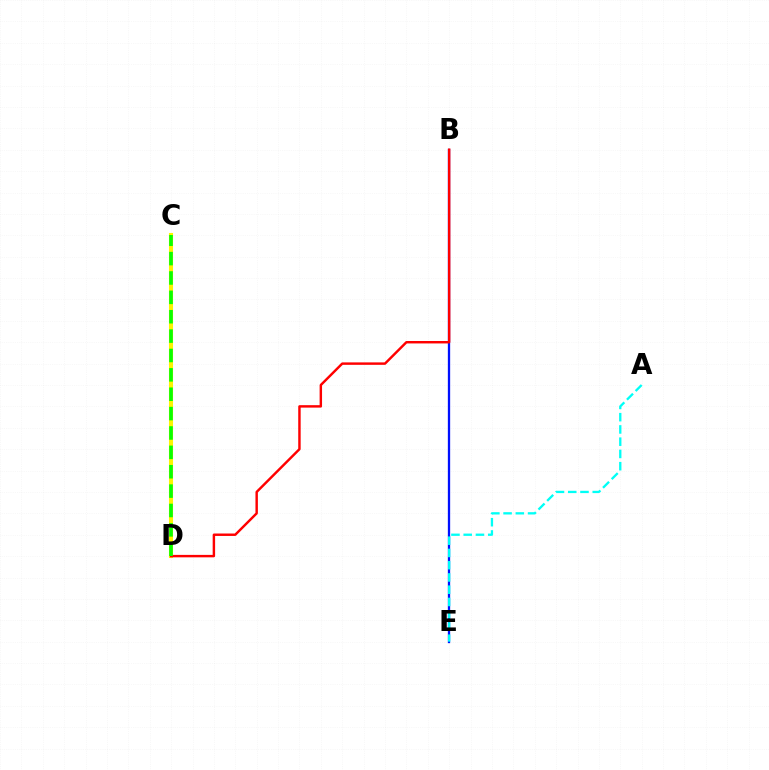{('B', 'E'): [{'color': '#0010ff', 'line_style': 'solid', 'thickness': 1.66}], ('C', 'D'): [{'color': '#ee00ff', 'line_style': 'dotted', 'thickness': 1.9}, {'color': '#fcf500', 'line_style': 'solid', 'thickness': 2.93}, {'color': '#08ff00', 'line_style': 'dashed', 'thickness': 2.63}], ('B', 'D'): [{'color': '#ff0000', 'line_style': 'solid', 'thickness': 1.76}], ('A', 'E'): [{'color': '#00fff6', 'line_style': 'dashed', 'thickness': 1.66}]}